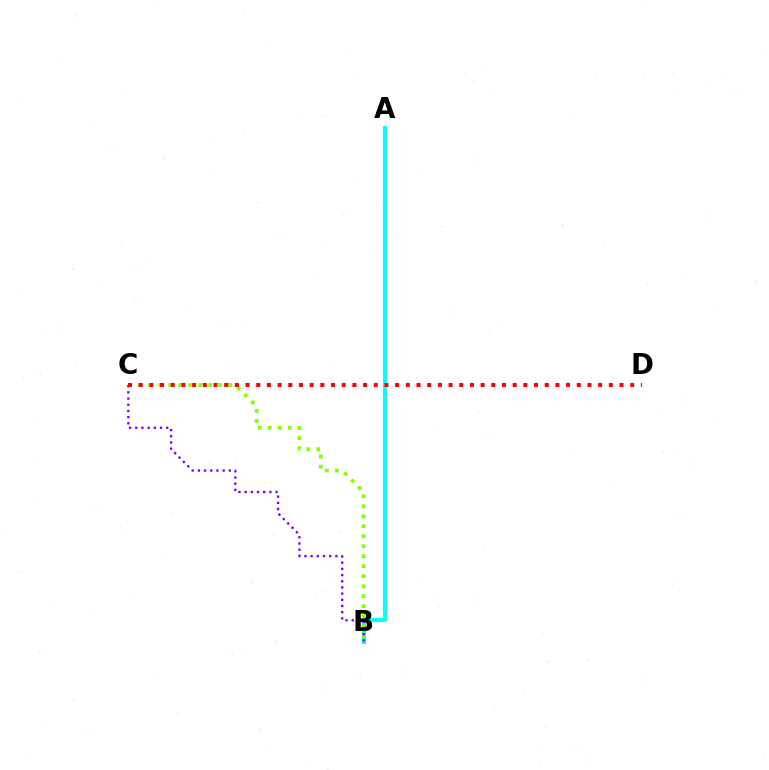{('A', 'B'): [{'color': '#00fff6', 'line_style': 'solid', 'thickness': 2.83}], ('B', 'C'): [{'color': '#84ff00', 'line_style': 'dotted', 'thickness': 2.71}, {'color': '#7200ff', 'line_style': 'dotted', 'thickness': 1.68}], ('C', 'D'): [{'color': '#ff0000', 'line_style': 'dotted', 'thickness': 2.9}]}